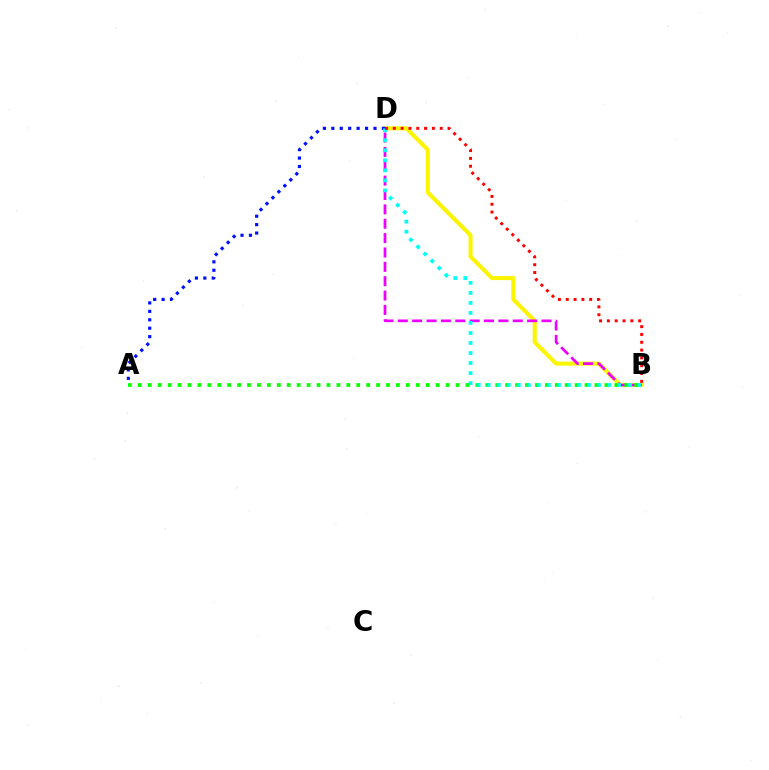{('B', 'D'): [{'color': '#fcf500', 'line_style': 'solid', 'thickness': 2.94}, {'color': '#ee00ff', 'line_style': 'dashed', 'thickness': 1.95}, {'color': '#00fff6', 'line_style': 'dotted', 'thickness': 2.72}, {'color': '#ff0000', 'line_style': 'dotted', 'thickness': 2.12}], ('A', 'D'): [{'color': '#0010ff', 'line_style': 'dotted', 'thickness': 2.29}], ('A', 'B'): [{'color': '#08ff00', 'line_style': 'dotted', 'thickness': 2.7}]}